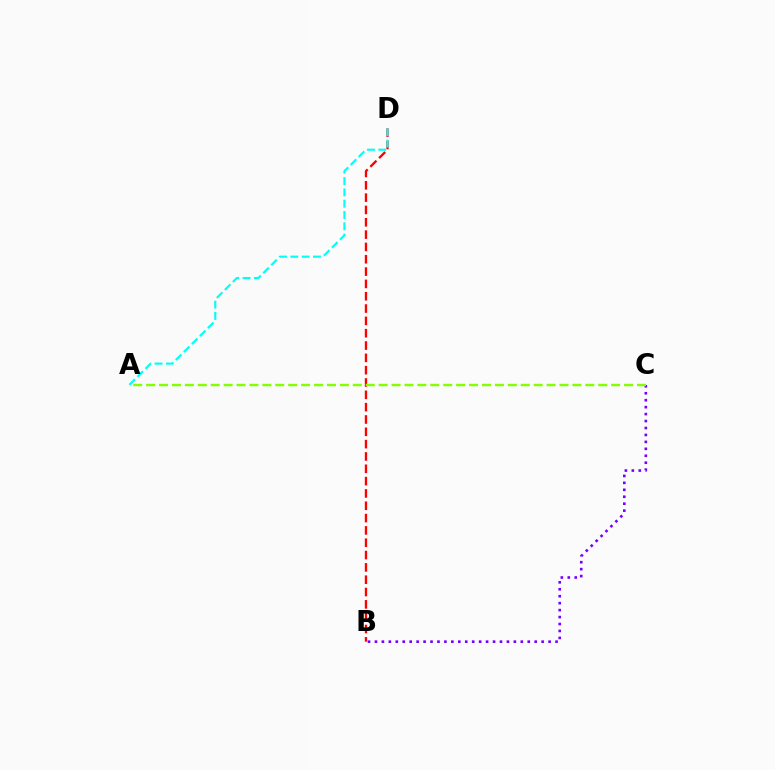{('B', 'C'): [{'color': '#7200ff', 'line_style': 'dotted', 'thickness': 1.89}], ('B', 'D'): [{'color': '#ff0000', 'line_style': 'dashed', 'thickness': 1.67}], ('A', 'D'): [{'color': '#00fff6', 'line_style': 'dashed', 'thickness': 1.54}], ('A', 'C'): [{'color': '#84ff00', 'line_style': 'dashed', 'thickness': 1.75}]}